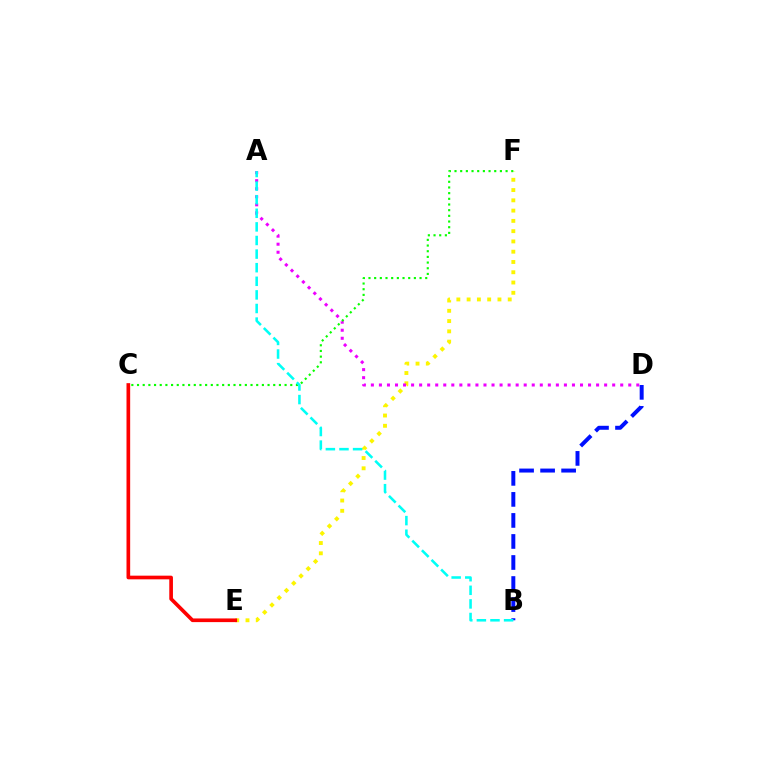{('E', 'F'): [{'color': '#fcf500', 'line_style': 'dotted', 'thickness': 2.79}], ('A', 'D'): [{'color': '#ee00ff', 'line_style': 'dotted', 'thickness': 2.19}], ('B', 'D'): [{'color': '#0010ff', 'line_style': 'dashed', 'thickness': 2.86}], ('C', 'F'): [{'color': '#08ff00', 'line_style': 'dotted', 'thickness': 1.54}], ('A', 'B'): [{'color': '#00fff6', 'line_style': 'dashed', 'thickness': 1.85}], ('C', 'E'): [{'color': '#ff0000', 'line_style': 'solid', 'thickness': 2.64}]}